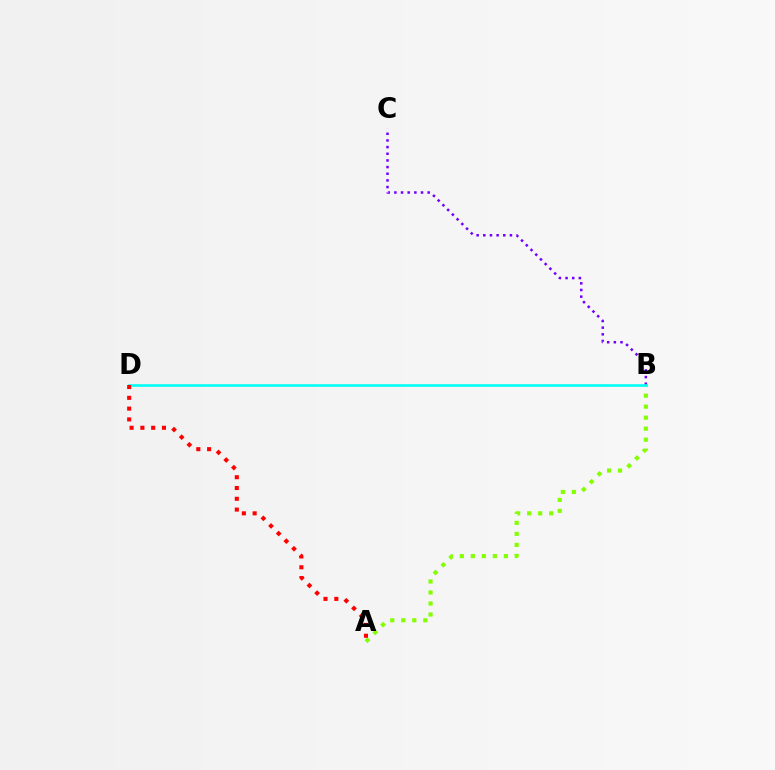{('A', 'B'): [{'color': '#84ff00', 'line_style': 'dotted', 'thickness': 2.99}], ('B', 'C'): [{'color': '#7200ff', 'line_style': 'dotted', 'thickness': 1.81}], ('B', 'D'): [{'color': '#00fff6', 'line_style': 'solid', 'thickness': 1.87}], ('A', 'D'): [{'color': '#ff0000', 'line_style': 'dotted', 'thickness': 2.93}]}